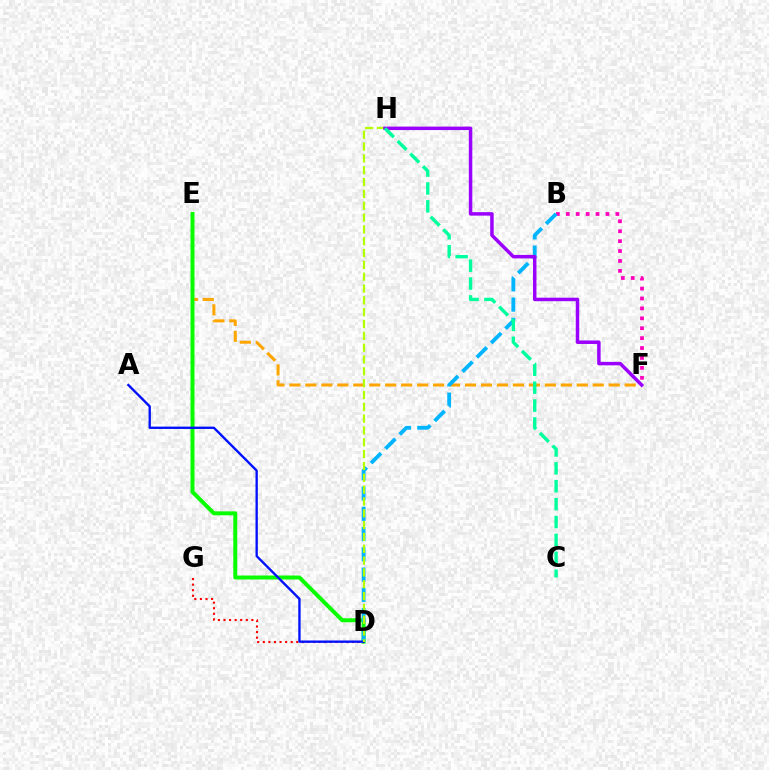{('E', 'F'): [{'color': '#ffa500', 'line_style': 'dashed', 'thickness': 2.17}], ('D', 'E'): [{'color': '#08ff00', 'line_style': 'solid', 'thickness': 2.86}], ('B', 'F'): [{'color': '#ff00bd', 'line_style': 'dotted', 'thickness': 2.69}], ('D', 'G'): [{'color': '#ff0000', 'line_style': 'dotted', 'thickness': 1.51}], ('B', 'D'): [{'color': '#00b5ff', 'line_style': 'dashed', 'thickness': 2.75}], ('A', 'D'): [{'color': '#0010ff', 'line_style': 'solid', 'thickness': 1.69}], ('D', 'H'): [{'color': '#b3ff00', 'line_style': 'dashed', 'thickness': 1.61}], ('F', 'H'): [{'color': '#9b00ff', 'line_style': 'solid', 'thickness': 2.51}], ('C', 'H'): [{'color': '#00ff9d', 'line_style': 'dashed', 'thickness': 2.43}]}